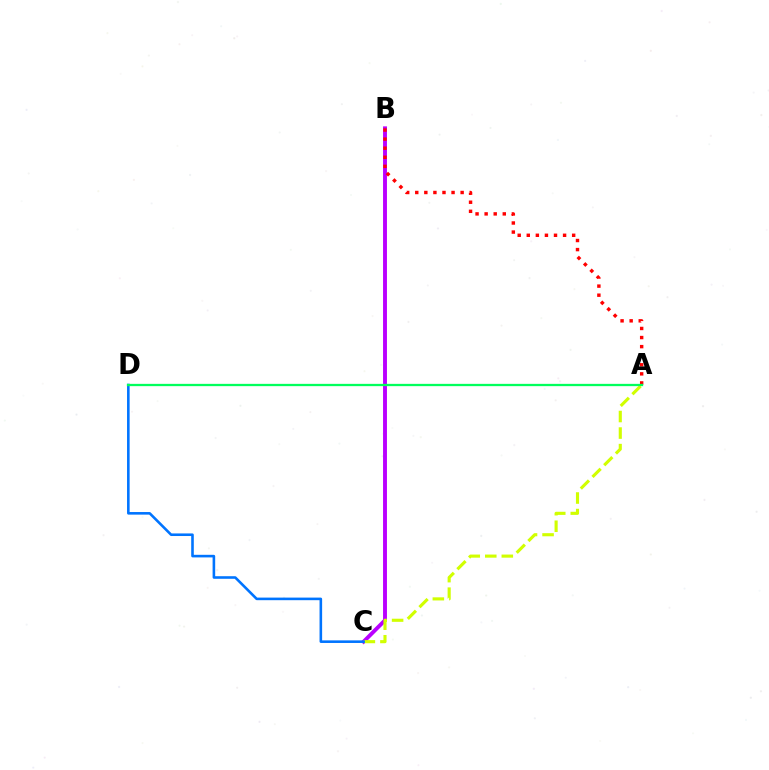{('B', 'C'): [{'color': '#b900ff', 'line_style': 'solid', 'thickness': 2.81}], ('A', 'C'): [{'color': '#d1ff00', 'line_style': 'dashed', 'thickness': 2.25}], ('C', 'D'): [{'color': '#0074ff', 'line_style': 'solid', 'thickness': 1.87}], ('A', 'B'): [{'color': '#ff0000', 'line_style': 'dotted', 'thickness': 2.47}], ('A', 'D'): [{'color': '#00ff5c', 'line_style': 'solid', 'thickness': 1.65}]}